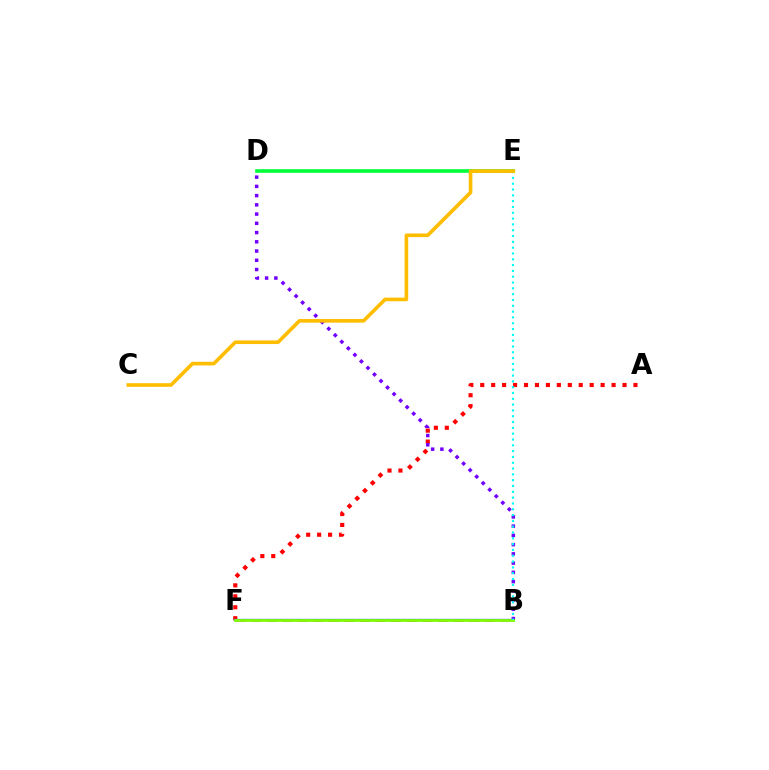{('A', 'F'): [{'color': '#ff0000', 'line_style': 'dotted', 'thickness': 2.97}], ('B', 'D'): [{'color': '#7200ff', 'line_style': 'dotted', 'thickness': 2.51}], ('B', 'F'): [{'color': '#ff00cf', 'line_style': 'dashed', 'thickness': 2.11}, {'color': '#004bff', 'line_style': 'solid', 'thickness': 1.64}, {'color': '#84ff00', 'line_style': 'solid', 'thickness': 2.0}], ('B', 'E'): [{'color': '#00fff6', 'line_style': 'dotted', 'thickness': 1.58}], ('D', 'E'): [{'color': '#00ff39', 'line_style': 'solid', 'thickness': 2.6}], ('C', 'E'): [{'color': '#ffbd00', 'line_style': 'solid', 'thickness': 2.61}]}